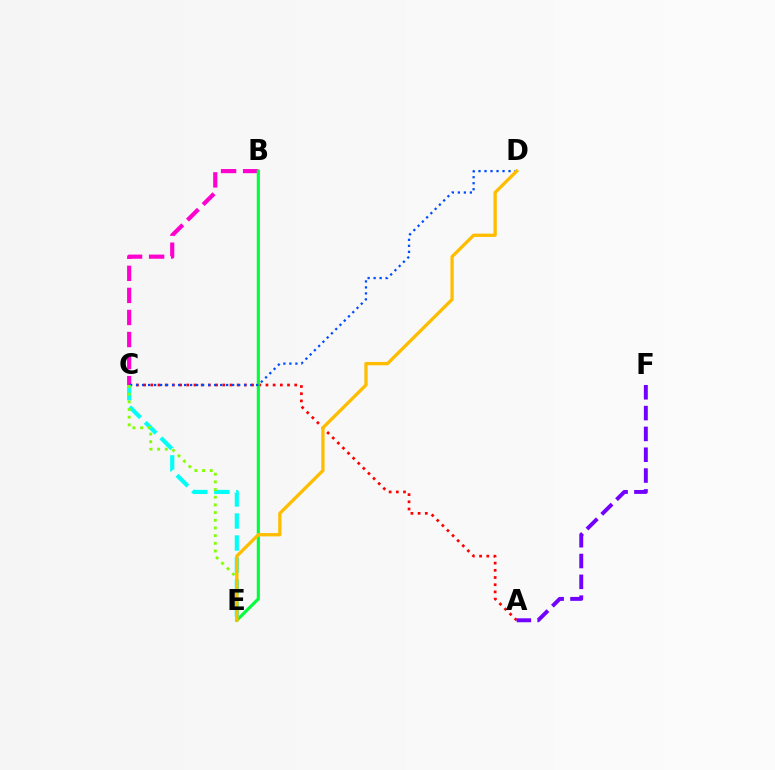{('B', 'C'): [{'color': '#ff00cf', 'line_style': 'dashed', 'thickness': 3.0}], ('A', 'C'): [{'color': '#ff0000', 'line_style': 'dotted', 'thickness': 1.95}], ('B', 'E'): [{'color': '#00ff39', 'line_style': 'solid', 'thickness': 2.24}], ('C', 'D'): [{'color': '#004bff', 'line_style': 'dotted', 'thickness': 1.63}], ('C', 'E'): [{'color': '#00fff6', 'line_style': 'dashed', 'thickness': 2.99}, {'color': '#84ff00', 'line_style': 'dotted', 'thickness': 2.09}], ('A', 'F'): [{'color': '#7200ff', 'line_style': 'dashed', 'thickness': 2.83}], ('D', 'E'): [{'color': '#ffbd00', 'line_style': 'solid', 'thickness': 2.37}]}